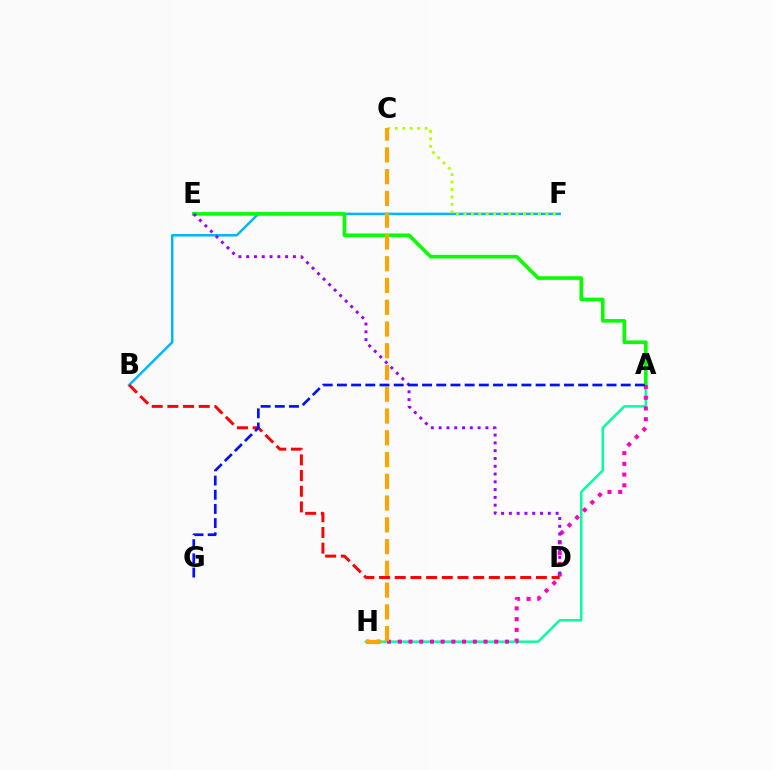{('B', 'F'): [{'color': '#00b5ff', 'line_style': 'solid', 'thickness': 1.79}], ('A', 'H'): [{'color': '#00ff9d', 'line_style': 'solid', 'thickness': 1.77}, {'color': '#ff00bd', 'line_style': 'dotted', 'thickness': 2.91}], ('A', 'E'): [{'color': '#08ff00', 'line_style': 'solid', 'thickness': 2.6}], ('D', 'E'): [{'color': '#9b00ff', 'line_style': 'dotted', 'thickness': 2.12}], ('C', 'F'): [{'color': '#b3ff00', 'line_style': 'dotted', 'thickness': 2.02}], ('B', 'D'): [{'color': '#ff0000', 'line_style': 'dashed', 'thickness': 2.13}], ('C', 'H'): [{'color': '#ffa500', 'line_style': 'dashed', 'thickness': 2.96}], ('A', 'G'): [{'color': '#0010ff', 'line_style': 'dashed', 'thickness': 1.93}]}